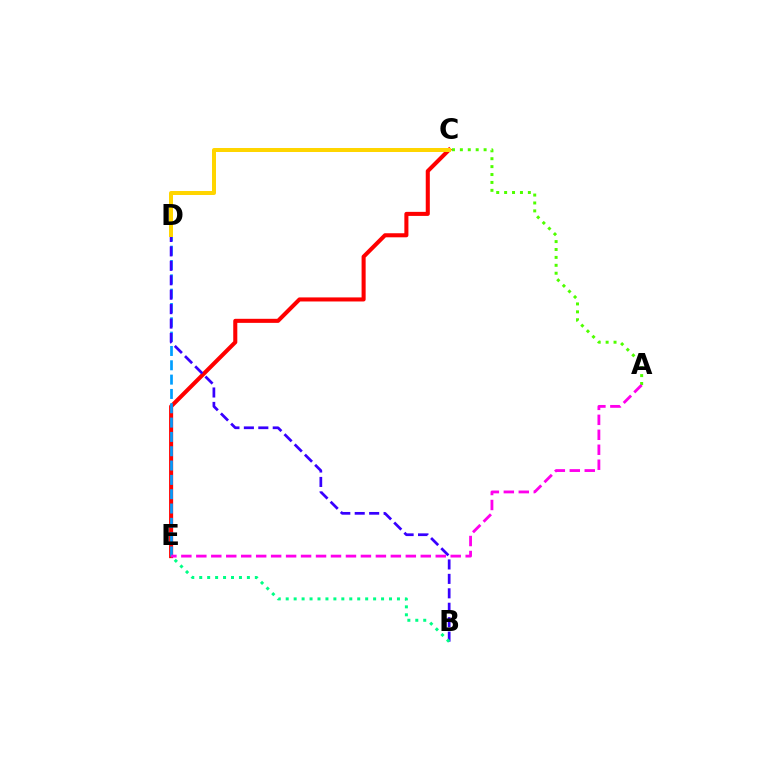{('C', 'E'): [{'color': '#ff0000', 'line_style': 'solid', 'thickness': 2.92}], ('D', 'E'): [{'color': '#009eff', 'line_style': 'dashed', 'thickness': 1.95}], ('B', 'D'): [{'color': '#3700ff', 'line_style': 'dashed', 'thickness': 1.96}], ('A', 'C'): [{'color': '#4fff00', 'line_style': 'dotted', 'thickness': 2.15}], ('B', 'E'): [{'color': '#00ff86', 'line_style': 'dotted', 'thickness': 2.16}], ('A', 'E'): [{'color': '#ff00ed', 'line_style': 'dashed', 'thickness': 2.03}], ('C', 'D'): [{'color': '#ffd500', 'line_style': 'solid', 'thickness': 2.88}]}